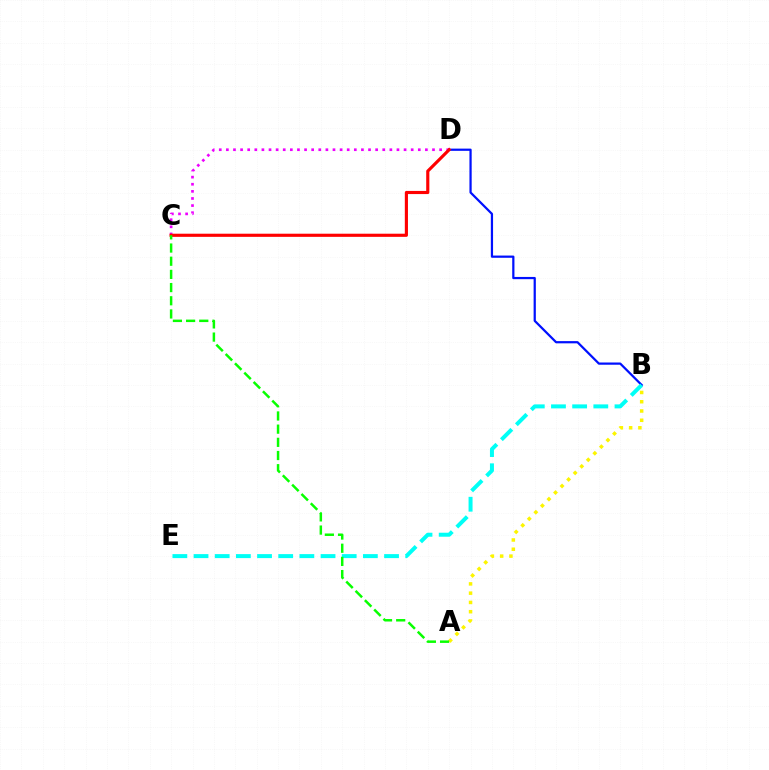{('B', 'D'): [{'color': '#0010ff', 'line_style': 'solid', 'thickness': 1.6}], ('C', 'D'): [{'color': '#ee00ff', 'line_style': 'dotted', 'thickness': 1.93}, {'color': '#ff0000', 'line_style': 'solid', 'thickness': 2.26}], ('A', 'B'): [{'color': '#fcf500', 'line_style': 'dotted', 'thickness': 2.52}], ('B', 'E'): [{'color': '#00fff6', 'line_style': 'dashed', 'thickness': 2.88}], ('A', 'C'): [{'color': '#08ff00', 'line_style': 'dashed', 'thickness': 1.79}]}